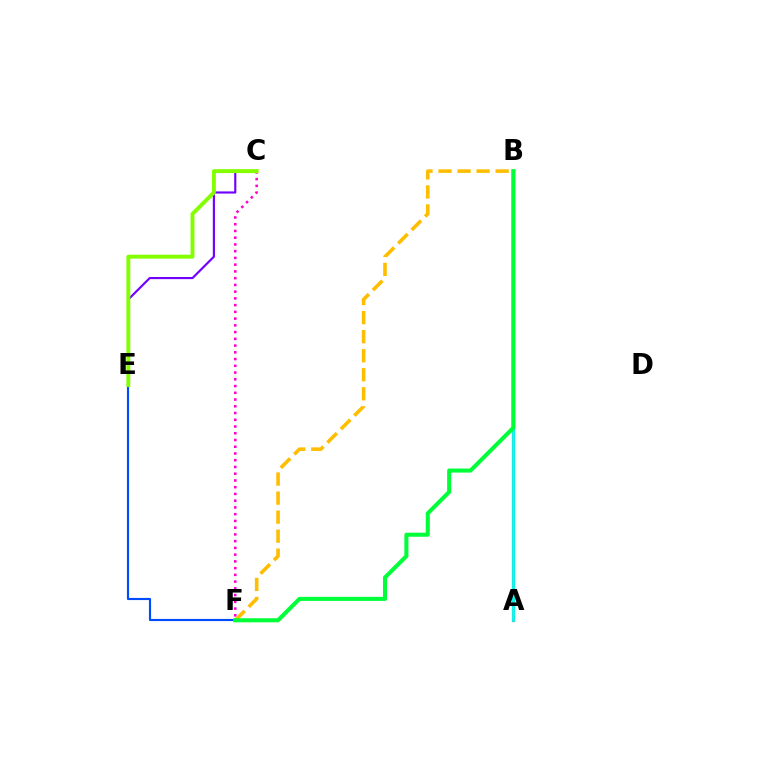{('A', 'B'): [{'color': '#ff0000', 'line_style': 'solid', 'thickness': 2.27}, {'color': '#00fff6', 'line_style': 'solid', 'thickness': 2.05}], ('C', 'F'): [{'color': '#ff00cf', 'line_style': 'dotted', 'thickness': 1.83}], ('B', 'F'): [{'color': '#ffbd00', 'line_style': 'dashed', 'thickness': 2.59}, {'color': '#00ff39', 'line_style': 'solid', 'thickness': 2.92}], ('C', 'E'): [{'color': '#7200ff', 'line_style': 'solid', 'thickness': 1.55}, {'color': '#84ff00', 'line_style': 'solid', 'thickness': 2.82}], ('E', 'F'): [{'color': '#004bff', 'line_style': 'solid', 'thickness': 1.54}]}